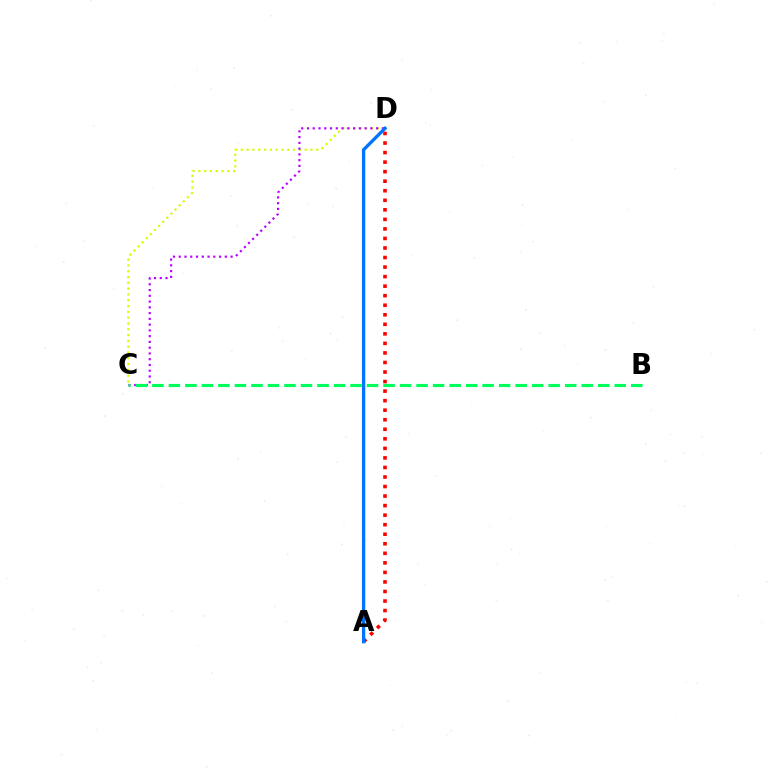{('C', 'D'): [{'color': '#d1ff00', 'line_style': 'dotted', 'thickness': 1.58}, {'color': '#b900ff', 'line_style': 'dotted', 'thickness': 1.57}], ('B', 'C'): [{'color': '#00ff5c', 'line_style': 'dashed', 'thickness': 2.24}], ('A', 'D'): [{'color': '#ff0000', 'line_style': 'dotted', 'thickness': 2.59}, {'color': '#0074ff', 'line_style': 'solid', 'thickness': 2.39}]}